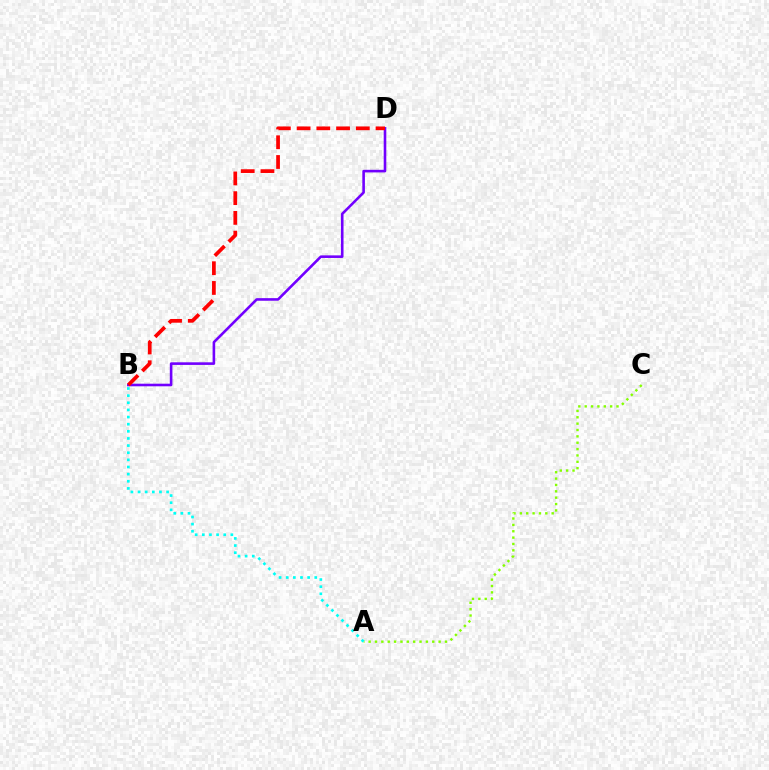{('A', 'C'): [{'color': '#84ff00', 'line_style': 'dotted', 'thickness': 1.73}], ('B', 'D'): [{'color': '#7200ff', 'line_style': 'solid', 'thickness': 1.87}, {'color': '#ff0000', 'line_style': 'dashed', 'thickness': 2.68}], ('A', 'B'): [{'color': '#00fff6', 'line_style': 'dotted', 'thickness': 1.94}]}